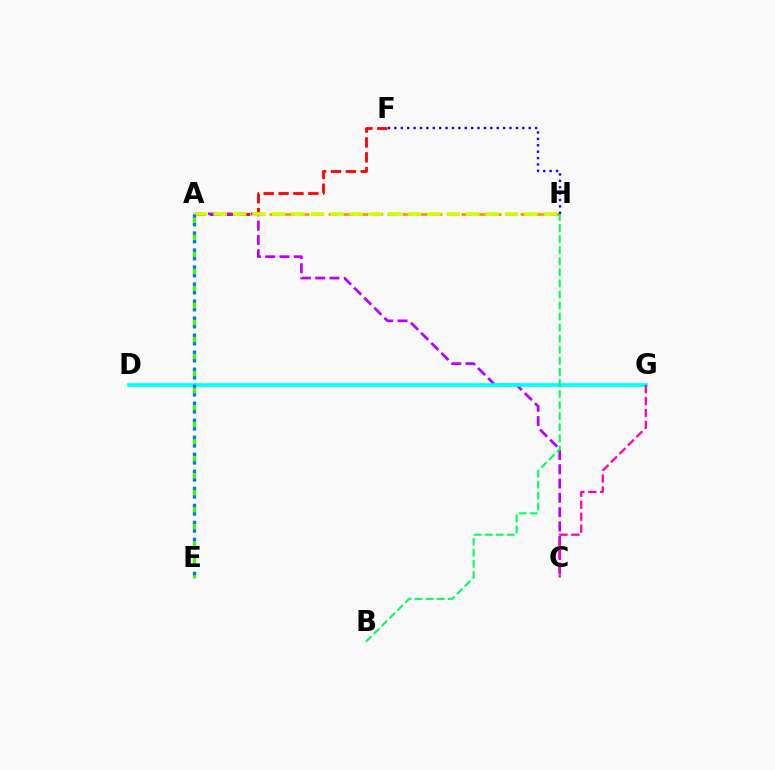{('A', 'E'): [{'color': '#3dff00', 'line_style': 'dashed', 'thickness': 2.31}, {'color': '#0074ff', 'line_style': 'dotted', 'thickness': 2.31}], ('A', 'H'): [{'color': '#ff9400', 'line_style': 'dashed', 'thickness': 2.01}, {'color': '#d1ff00', 'line_style': 'dashed', 'thickness': 2.64}], ('A', 'F'): [{'color': '#ff0000', 'line_style': 'dashed', 'thickness': 2.02}], ('A', 'C'): [{'color': '#b900ff', 'line_style': 'dashed', 'thickness': 1.94}], ('D', 'G'): [{'color': '#00fff6', 'line_style': 'solid', 'thickness': 2.63}], ('F', 'H'): [{'color': '#2500ff', 'line_style': 'dotted', 'thickness': 1.74}], ('B', 'H'): [{'color': '#00ff5c', 'line_style': 'dashed', 'thickness': 1.5}], ('C', 'G'): [{'color': '#ff00ac', 'line_style': 'dashed', 'thickness': 1.62}]}